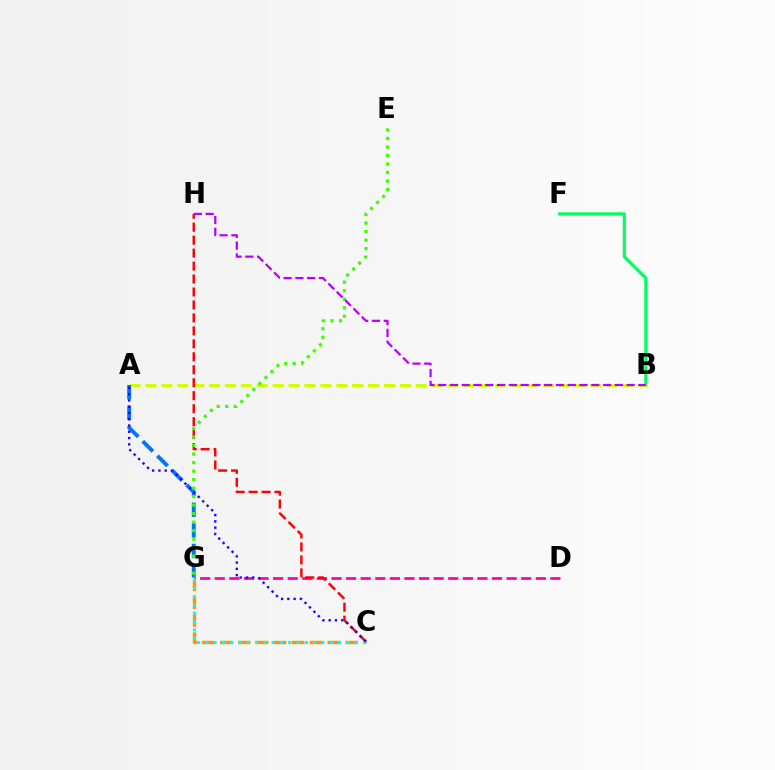{('B', 'F'): [{'color': '#00ff5c', 'line_style': 'solid', 'thickness': 2.26}], ('C', 'G'): [{'color': '#ff9400', 'line_style': 'dashed', 'thickness': 2.43}, {'color': '#00fff6', 'line_style': 'dotted', 'thickness': 2.25}], ('A', 'B'): [{'color': '#d1ff00', 'line_style': 'dashed', 'thickness': 2.16}], ('A', 'G'): [{'color': '#0074ff', 'line_style': 'dashed', 'thickness': 2.8}], ('D', 'G'): [{'color': '#ff00ac', 'line_style': 'dashed', 'thickness': 1.98}], ('C', 'H'): [{'color': '#ff0000', 'line_style': 'dashed', 'thickness': 1.76}], ('E', 'G'): [{'color': '#3dff00', 'line_style': 'dotted', 'thickness': 2.31}], ('B', 'H'): [{'color': '#b900ff', 'line_style': 'dashed', 'thickness': 1.6}], ('A', 'C'): [{'color': '#2500ff', 'line_style': 'dotted', 'thickness': 1.7}]}